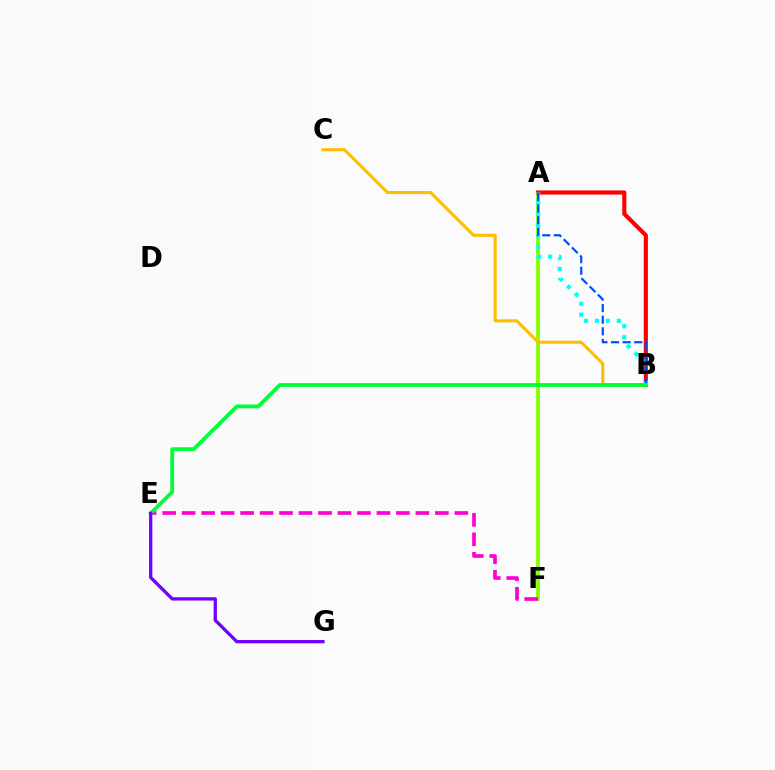{('A', 'F'): [{'color': '#84ff00', 'line_style': 'solid', 'thickness': 2.71}], ('A', 'B'): [{'color': '#ff0000', 'line_style': 'solid', 'thickness': 2.98}, {'color': '#00fff6', 'line_style': 'dotted', 'thickness': 2.97}, {'color': '#004bff', 'line_style': 'dashed', 'thickness': 1.57}], ('E', 'F'): [{'color': '#ff00cf', 'line_style': 'dashed', 'thickness': 2.65}], ('B', 'C'): [{'color': '#ffbd00', 'line_style': 'solid', 'thickness': 2.22}], ('B', 'E'): [{'color': '#00ff39', 'line_style': 'solid', 'thickness': 2.75}], ('E', 'G'): [{'color': '#7200ff', 'line_style': 'solid', 'thickness': 2.37}]}